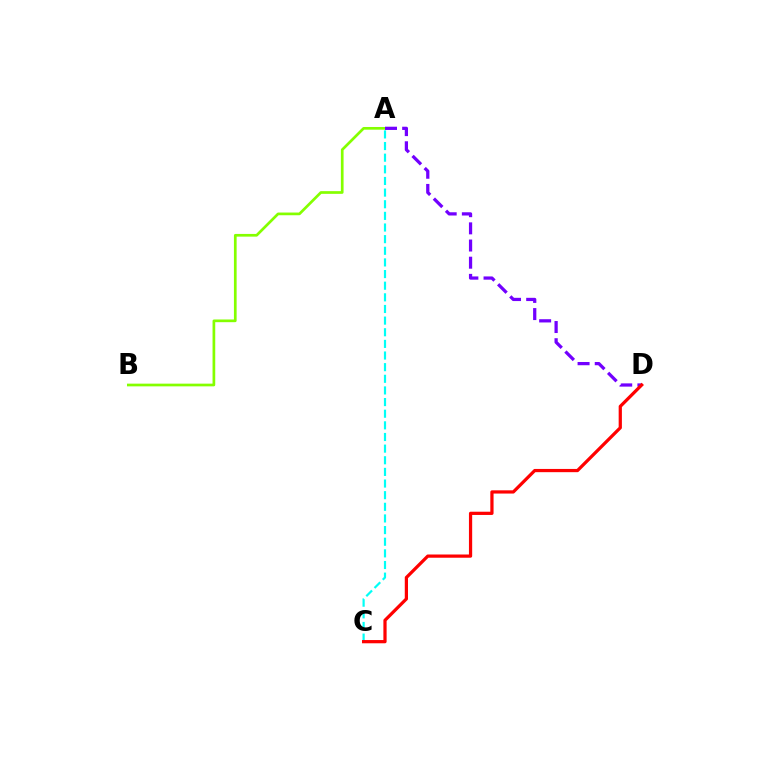{('A', 'C'): [{'color': '#00fff6', 'line_style': 'dashed', 'thickness': 1.58}], ('A', 'B'): [{'color': '#84ff00', 'line_style': 'solid', 'thickness': 1.94}], ('A', 'D'): [{'color': '#7200ff', 'line_style': 'dashed', 'thickness': 2.33}], ('C', 'D'): [{'color': '#ff0000', 'line_style': 'solid', 'thickness': 2.33}]}